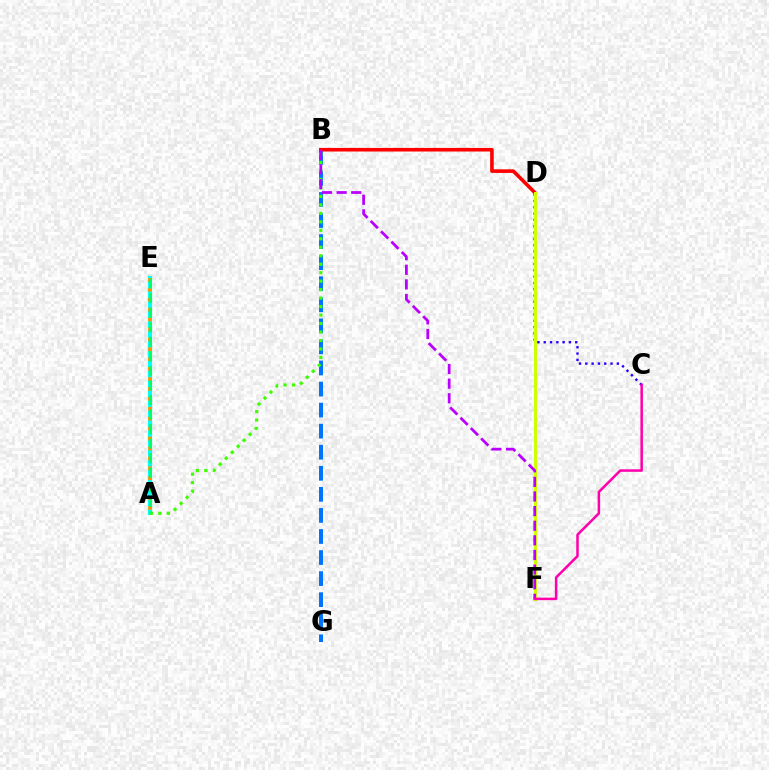{('B', 'G'): [{'color': '#0074ff', 'line_style': 'dashed', 'thickness': 2.86}], ('B', 'D'): [{'color': '#ff0000', 'line_style': 'solid', 'thickness': 2.59}], ('A', 'E'): [{'color': '#00fff6', 'line_style': 'solid', 'thickness': 2.99}, {'color': '#ff9400', 'line_style': 'dotted', 'thickness': 2.69}, {'color': '#00ff5c', 'line_style': 'dashed', 'thickness': 1.98}], ('A', 'B'): [{'color': '#3dff00', 'line_style': 'dotted', 'thickness': 2.3}], ('C', 'D'): [{'color': '#2500ff', 'line_style': 'dotted', 'thickness': 1.71}], ('D', 'F'): [{'color': '#d1ff00', 'line_style': 'solid', 'thickness': 2.16}], ('B', 'F'): [{'color': '#b900ff', 'line_style': 'dashed', 'thickness': 1.99}], ('C', 'F'): [{'color': '#ff00ac', 'line_style': 'solid', 'thickness': 1.82}]}